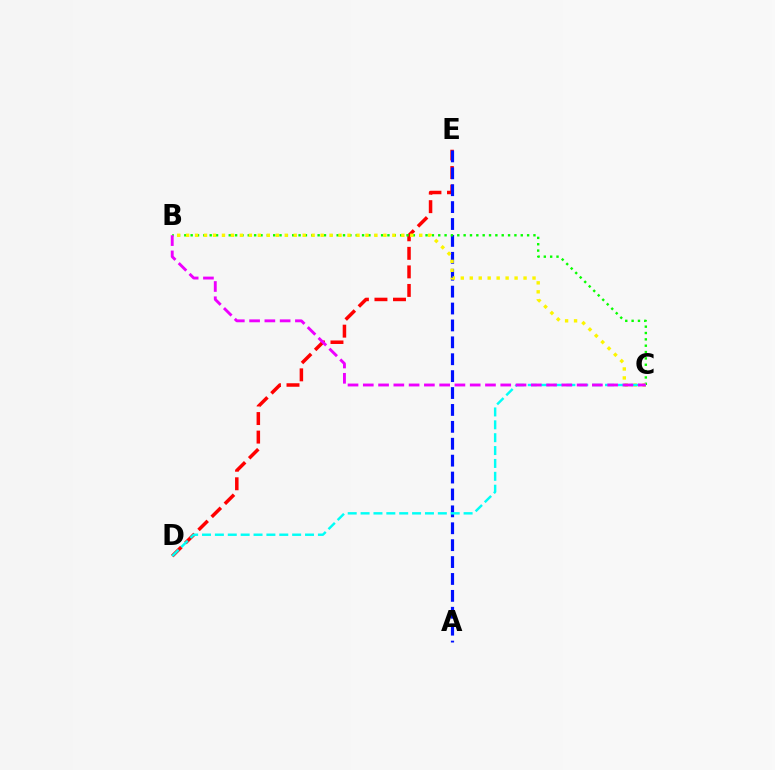{('D', 'E'): [{'color': '#ff0000', 'line_style': 'dashed', 'thickness': 2.52}], ('A', 'E'): [{'color': '#0010ff', 'line_style': 'dashed', 'thickness': 2.3}], ('B', 'C'): [{'color': '#08ff00', 'line_style': 'dotted', 'thickness': 1.72}, {'color': '#fcf500', 'line_style': 'dotted', 'thickness': 2.44}, {'color': '#ee00ff', 'line_style': 'dashed', 'thickness': 2.07}], ('C', 'D'): [{'color': '#00fff6', 'line_style': 'dashed', 'thickness': 1.75}]}